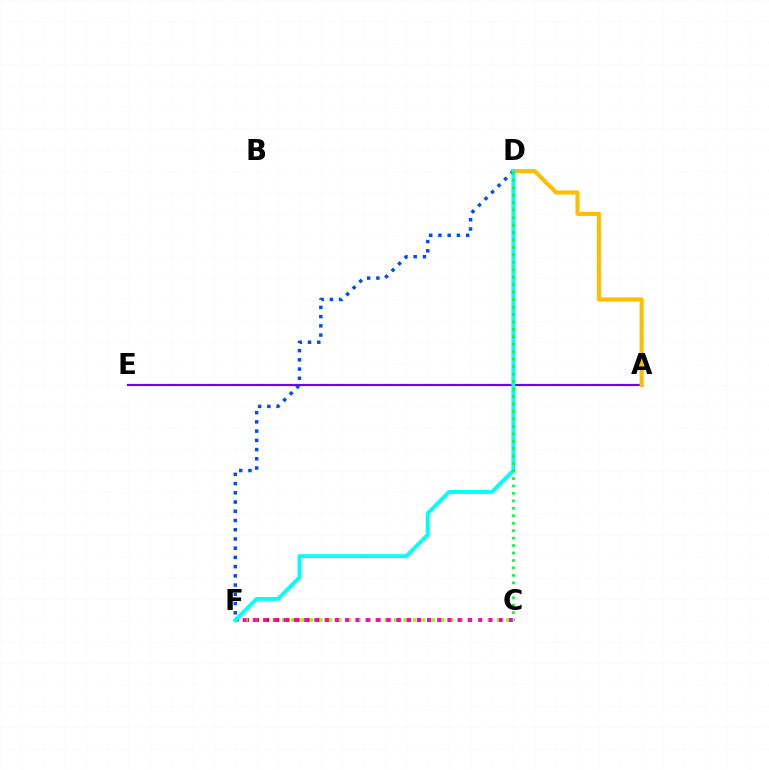{('A', 'E'): [{'color': '#7200ff', 'line_style': 'solid', 'thickness': 1.59}], ('A', 'D'): [{'color': '#ffbd00', 'line_style': 'solid', 'thickness': 2.94}], ('C', 'F'): [{'color': '#ff0000', 'line_style': 'dotted', 'thickness': 2.75}, {'color': '#84ff00', 'line_style': 'dotted', 'thickness': 2.54}, {'color': '#ff00cf', 'line_style': 'dotted', 'thickness': 2.78}], ('D', 'F'): [{'color': '#004bff', 'line_style': 'dotted', 'thickness': 2.51}, {'color': '#00fff6', 'line_style': 'solid', 'thickness': 2.77}], ('C', 'D'): [{'color': '#00ff39', 'line_style': 'dotted', 'thickness': 2.03}]}